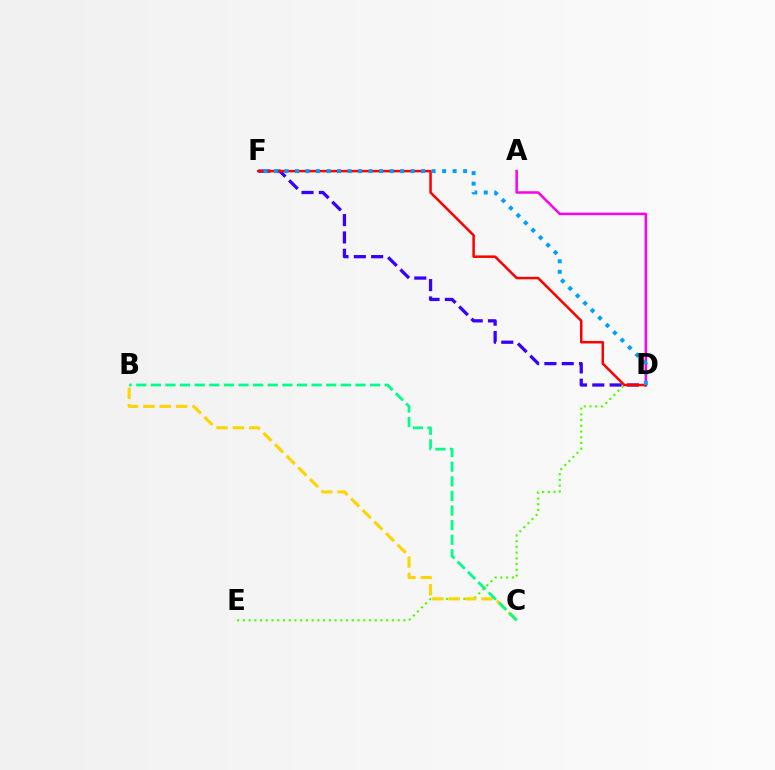{('D', 'F'): [{'color': '#3700ff', 'line_style': 'dashed', 'thickness': 2.35}, {'color': '#ff0000', 'line_style': 'solid', 'thickness': 1.81}, {'color': '#009eff', 'line_style': 'dotted', 'thickness': 2.85}], ('D', 'E'): [{'color': '#4fff00', 'line_style': 'dotted', 'thickness': 1.56}], ('A', 'D'): [{'color': '#ff00ed', 'line_style': 'solid', 'thickness': 1.81}], ('B', 'C'): [{'color': '#ffd500', 'line_style': 'dashed', 'thickness': 2.23}, {'color': '#00ff86', 'line_style': 'dashed', 'thickness': 1.99}]}